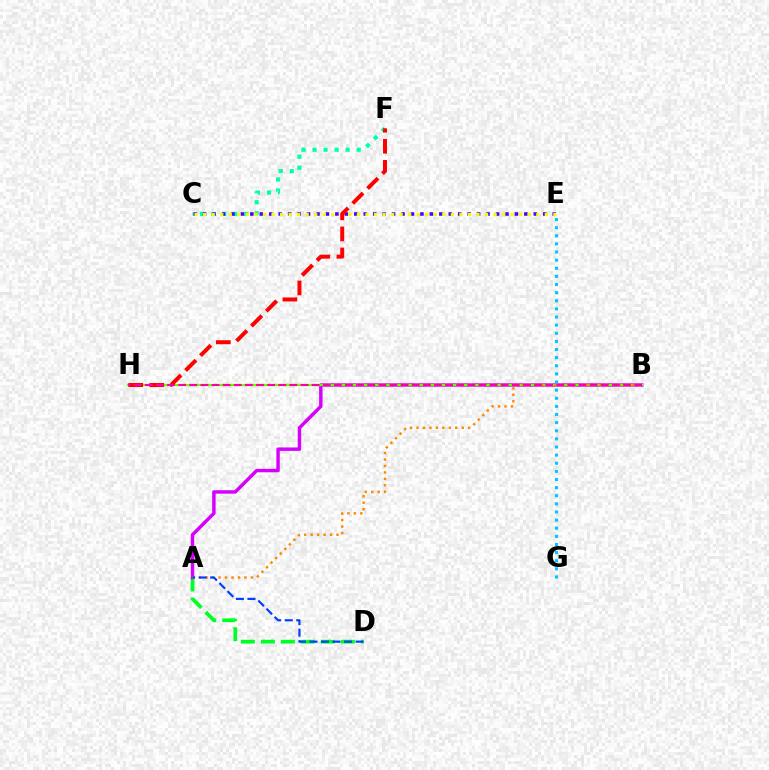{('A', 'D'): [{'color': '#00ff27', 'line_style': 'dashed', 'thickness': 2.72}, {'color': '#003fff', 'line_style': 'dashed', 'thickness': 1.57}], ('C', 'F'): [{'color': '#00ffaf', 'line_style': 'dotted', 'thickness': 3.0}], ('A', 'B'): [{'color': '#d600ff', 'line_style': 'solid', 'thickness': 2.48}, {'color': '#ff8800', 'line_style': 'dotted', 'thickness': 1.76}], ('B', 'H'): [{'color': '#66ff00', 'line_style': 'solid', 'thickness': 1.59}, {'color': '#ff00a0', 'line_style': 'dashed', 'thickness': 1.51}], ('E', 'G'): [{'color': '#00c7ff', 'line_style': 'dotted', 'thickness': 2.21}], ('C', 'E'): [{'color': '#4f00ff', 'line_style': 'dotted', 'thickness': 2.57}, {'color': '#eeff00', 'line_style': 'dotted', 'thickness': 2.32}], ('F', 'H'): [{'color': '#ff0000', 'line_style': 'dashed', 'thickness': 2.86}]}